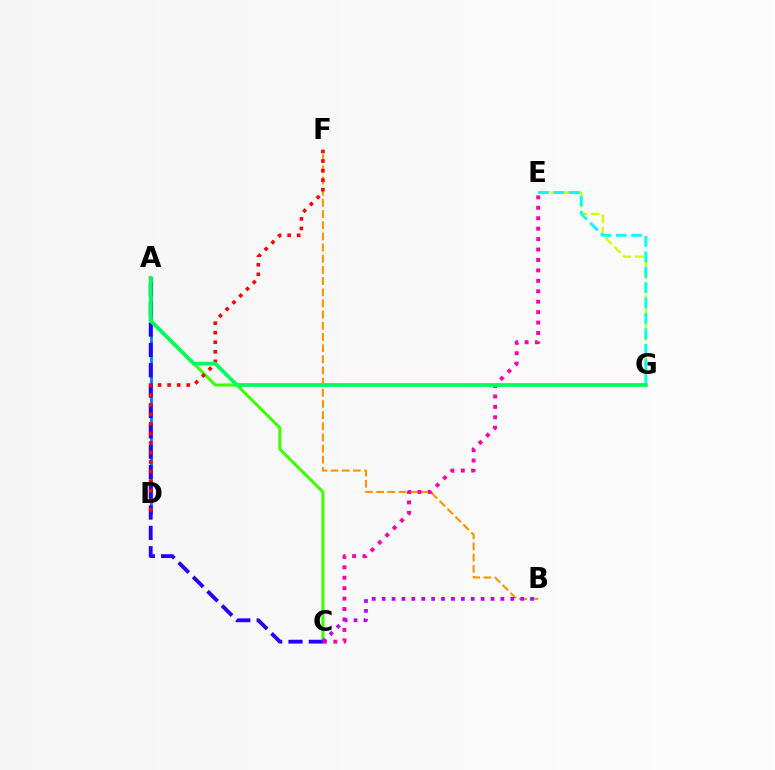{('A', 'D'): [{'color': '#0074ff', 'line_style': 'solid', 'thickness': 1.99}], ('E', 'G'): [{'color': '#d1ff00', 'line_style': 'dashed', 'thickness': 1.68}, {'color': '#00fff6', 'line_style': 'dashed', 'thickness': 2.09}], ('A', 'C'): [{'color': '#3dff00', 'line_style': 'solid', 'thickness': 2.18}, {'color': '#2500ff', 'line_style': 'dashed', 'thickness': 2.76}], ('B', 'F'): [{'color': '#ff9400', 'line_style': 'dashed', 'thickness': 1.52}], ('C', 'E'): [{'color': '#ff00ac', 'line_style': 'dotted', 'thickness': 2.84}], ('D', 'F'): [{'color': '#ff0000', 'line_style': 'dotted', 'thickness': 2.59}], ('B', 'C'): [{'color': '#b900ff', 'line_style': 'dotted', 'thickness': 2.69}], ('A', 'G'): [{'color': '#00ff5c', 'line_style': 'solid', 'thickness': 2.71}]}